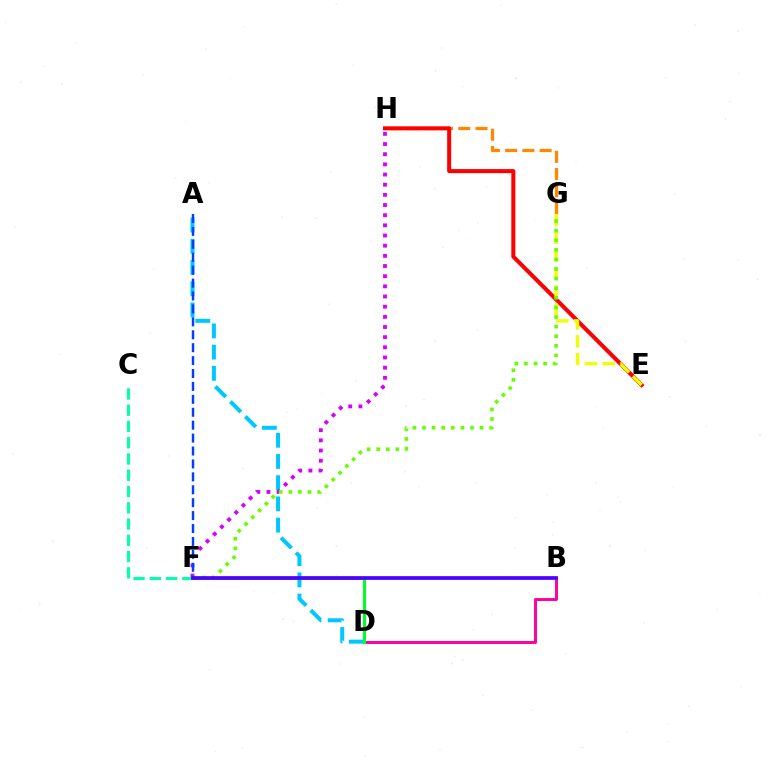{('G', 'H'): [{'color': '#ff8800', 'line_style': 'dashed', 'thickness': 2.34}], ('B', 'D'): [{'color': '#ff00a0', 'line_style': 'solid', 'thickness': 2.12}], ('A', 'D'): [{'color': '#00c7ff', 'line_style': 'dashed', 'thickness': 2.88}], ('E', 'H'): [{'color': '#ff0000', 'line_style': 'solid', 'thickness': 2.9}], ('F', 'H'): [{'color': '#d600ff', 'line_style': 'dotted', 'thickness': 2.76}], ('C', 'F'): [{'color': '#00ffaf', 'line_style': 'dashed', 'thickness': 2.21}], ('E', 'G'): [{'color': '#eeff00', 'line_style': 'dashed', 'thickness': 2.42}], ('F', 'G'): [{'color': '#66ff00', 'line_style': 'dotted', 'thickness': 2.61}], ('D', 'F'): [{'color': '#00ff27', 'line_style': 'solid', 'thickness': 2.19}], ('A', 'F'): [{'color': '#003fff', 'line_style': 'dashed', 'thickness': 1.75}], ('B', 'F'): [{'color': '#4f00ff', 'line_style': 'solid', 'thickness': 2.68}]}